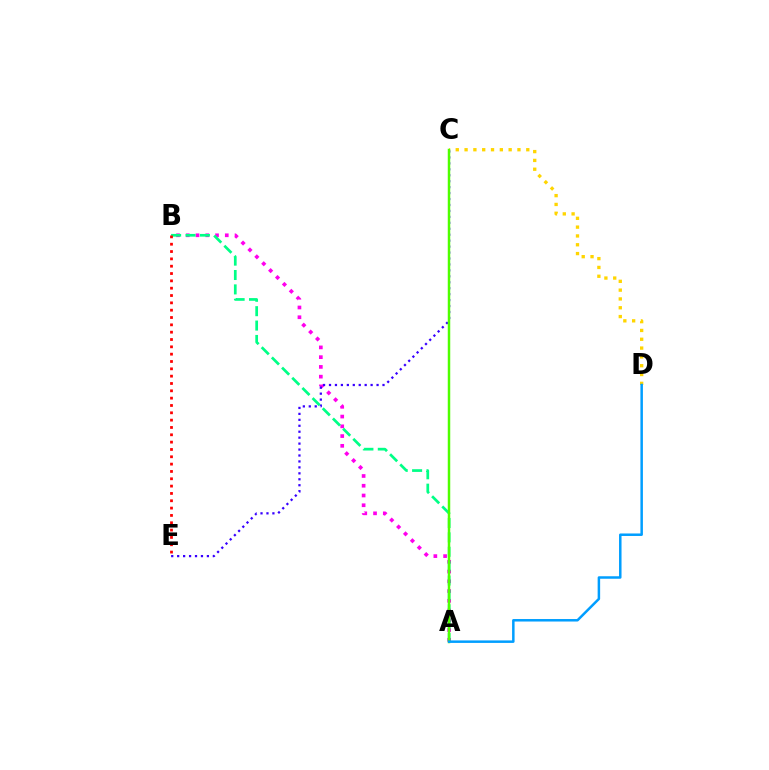{('C', 'D'): [{'color': '#ffd500', 'line_style': 'dotted', 'thickness': 2.4}], ('A', 'B'): [{'color': '#ff00ed', 'line_style': 'dotted', 'thickness': 2.65}, {'color': '#00ff86', 'line_style': 'dashed', 'thickness': 1.95}], ('C', 'E'): [{'color': '#3700ff', 'line_style': 'dotted', 'thickness': 1.62}], ('A', 'C'): [{'color': '#4fff00', 'line_style': 'solid', 'thickness': 1.79}], ('B', 'E'): [{'color': '#ff0000', 'line_style': 'dotted', 'thickness': 1.99}], ('A', 'D'): [{'color': '#009eff', 'line_style': 'solid', 'thickness': 1.8}]}